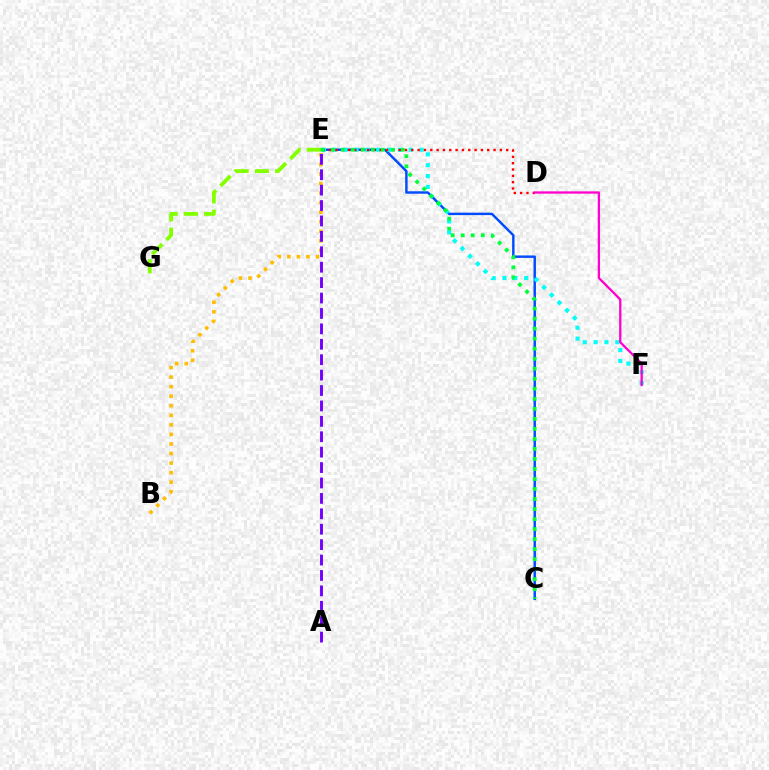{('C', 'E'): [{'color': '#004bff', 'line_style': 'solid', 'thickness': 1.76}, {'color': '#00ff39', 'line_style': 'dotted', 'thickness': 2.72}], ('E', 'F'): [{'color': '#00fff6', 'line_style': 'dotted', 'thickness': 2.95}], ('B', 'E'): [{'color': '#ffbd00', 'line_style': 'dotted', 'thickness': 2.6}], ('D', 'E'): [{'color': '#ff0000', 'line_style': 'dotted', 'thickness': 1.72}], ('E', 'G'): [{'color': '#84ff00', 'line_style': 'dashed', 'thickness': 2.75}], ('A', 'E'): [{'color': '#7200ff', 'line_style': 'dashed', 'thickness': 2.09}], ('D', 'F'): [{'color': '#ff00cf', 'line_style': 'solid', 'thickness': 1.65}]}